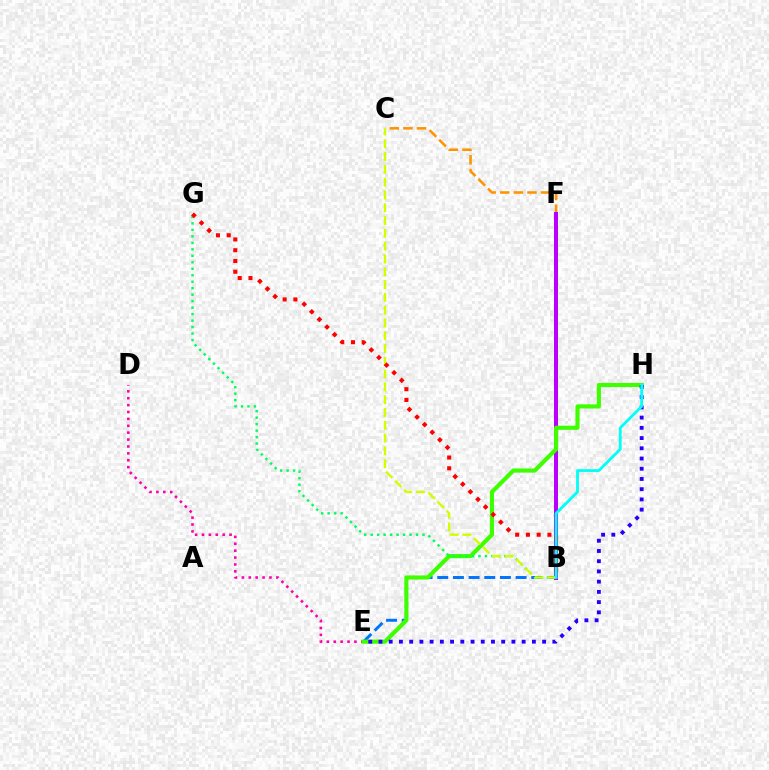{('C', 'F'): [{'color': '#ff9400', 'line_style': 'dashed', 'thickness': 1.85}], ('B', 'F'): [{'color': '#b900ff', 'line_style': 'solid', 'thickness': 2.89}], ('D', 'E'): [{'color': '#ff00ac', 'line_style': 'dotted', 'thickness': 1.87}], ('B', 'E'): [{'color': '#0074ff', 'line_style': 'dashed', 'thickness': 2.13}], ('E', 'H'): [{'color': '#3dff00', 'line_style': 'solid', 'thickness': 2.98}, {'color': '#2500ff', 'line_style': 'dotted', 'thickness': 2.78}], ('B', 'G'): [{'color': '#00ff5c', 'line_style': 'dotted', 'thickness': 1.76}, {'color': '#ff0000', 'line_style': 'dotted', 'thickness': 2.92}], ('B', 'C'): [{'color': '#d1ff00', 'line_style': 'dashed', 'thickness': 1.74}], ('B', 'H'): [{'color': '#00fff6', 'line_style': 'solid', 'thickness': 2.01}]}